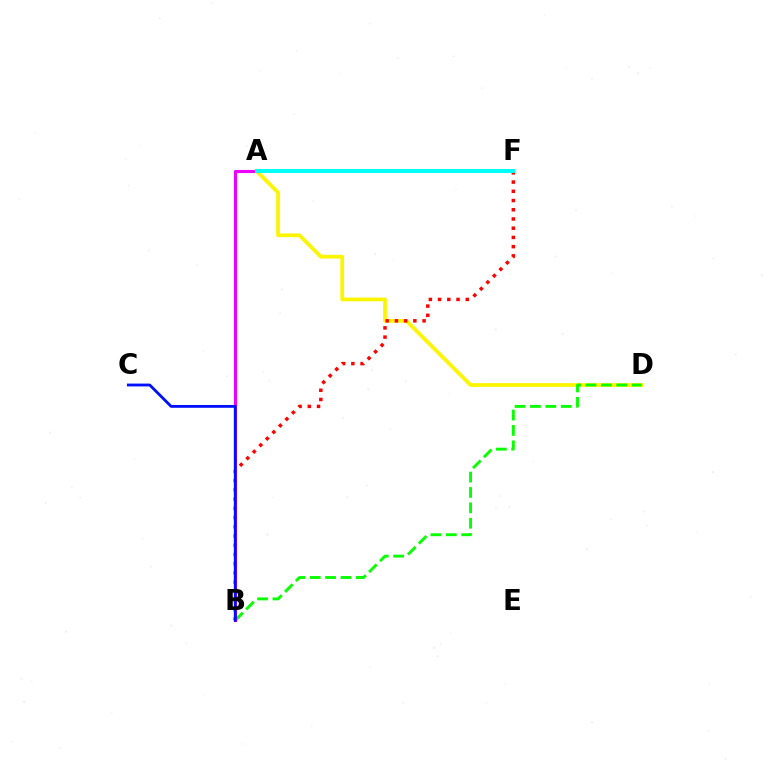{('A', 'D'): [{'color': '#fcf500', 'line_style': 'solid', 'thickness': 2.69}], ('B', 'F'): [{'color': '#ff0000', 'line_style': 'dotted', 'thickness': 2.51}], ('B', 'D'): [{'color': '#08ff00', 'line_style': 'dashed', 'thickness': 2.09}], ('A', 'B'): [{'color': '#ee00ff', 'line_style': 'solid', 'thickness': 2.24}], ('A', 'F'): [{'color': '#00fff6', 'line_style': 'solid', 'thickness': 2.91}], ('B', 'C'): [{'color': '#0010ff', 'line_style': 'solid', 'thickness': 2.03}]}